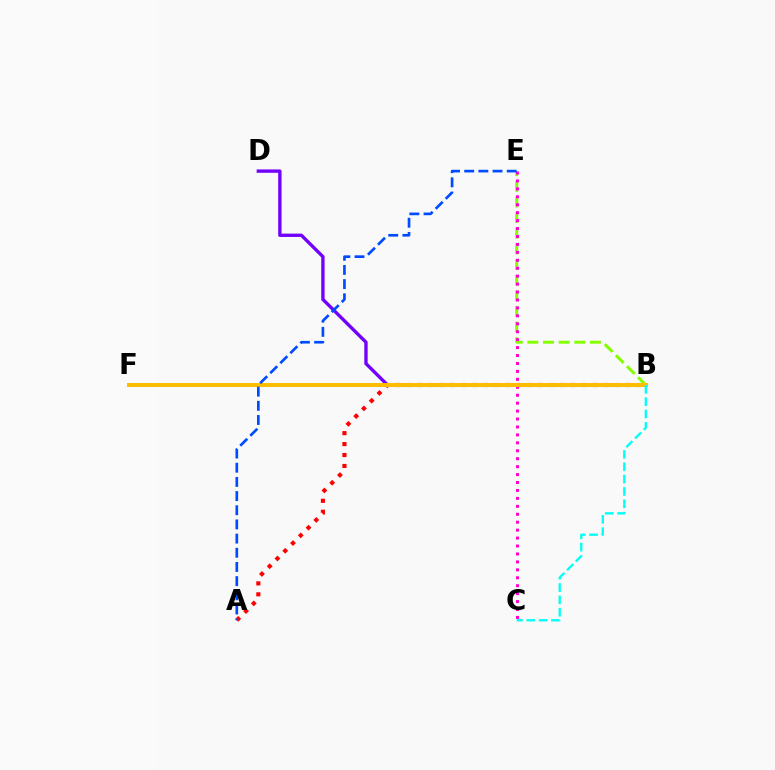{('B', 'D'): [{'color': '#7200ff', 'line_style': 'solid', 'thickness': 2.41}], ('B', 'F'): [{'color': '#00ff39', 'line_style': 'solid', 'thickness': 1.57}, {'color': '#ffbd00', 'line_style': 'solid', 'thickness': 2.87}], ('A', 'B'): [{'color': '#ff0000', 'line_style': 'dotted', 'thickness': 2.97}], ('B', 'E'): [{'color': '#84ff00', 'line_style': 'dashed', 'thickness': 2.13}], ('C', 'E'): [{'color': '#ff00cf', 'line_style': 'dotted', 'thickness': 2.16}], ('B', 'C'): [{'color': '#00fff6', 'line_style': 'dashed', 'thickness': 1.68}], ('A', 'E'): [{'color': '#004bff', 'line_style': 'dashed', 'thickness': 1.93}]}